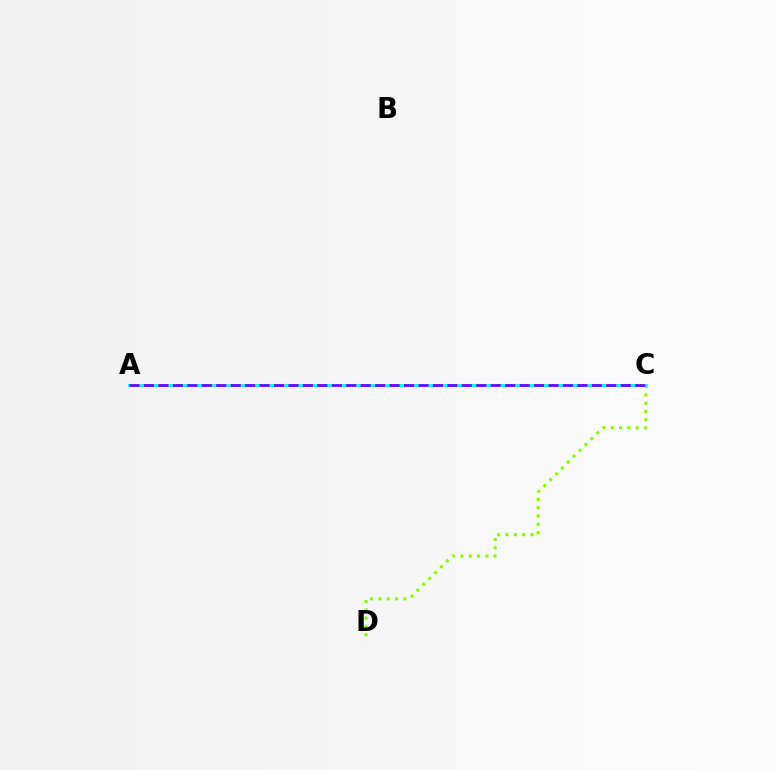{('A', 'C'): [{'color': '#ff0000', 'line_style': 'dotted', 'thickness': 1.83}, {'color': '#00fff6', 'line_style': 'solid', 'thickness': 2.05}, {'color': '#7200ff', 'line_style': 'dashed', 'thickness': 1.96}], ('C', 'D'): [{'color': '#84ff00', 'line_style': 'dotted', 'thickness': 2.26}]}